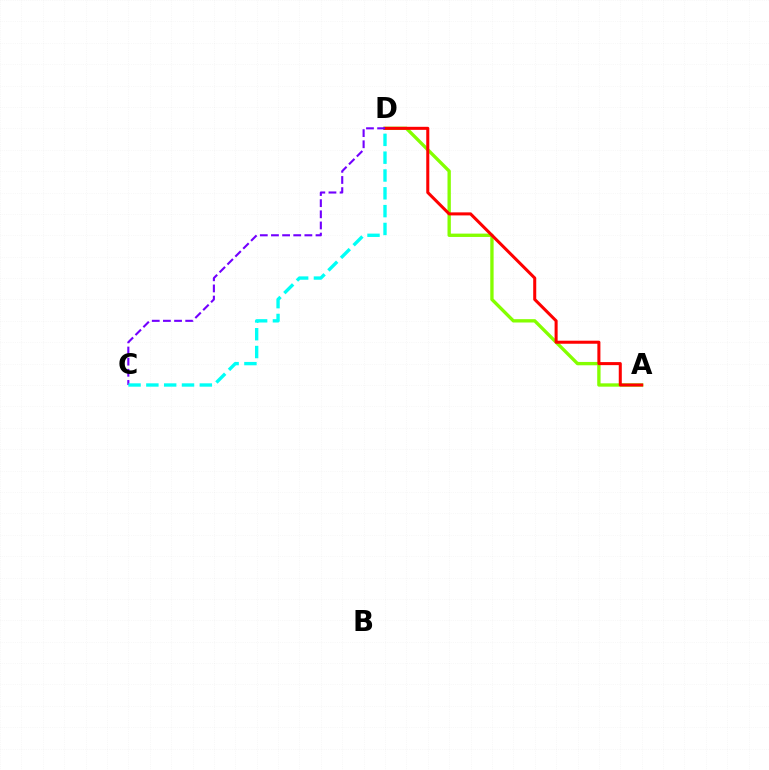{('A', 'D'): [{'color': '#84ff00', 'line_style': 'solid', 'thickness': 2.4}, {'color': '#ff0000', 'line_style': 'solid', 'thickness': 2.19}], ('C', 'D'): [{'color': '#7200ff', 'line_style': 'dashed', 'thickness': 1.51}, {'color': '#00fff6', 'line_style': 'dashed', 'thickness': 2.42}]}